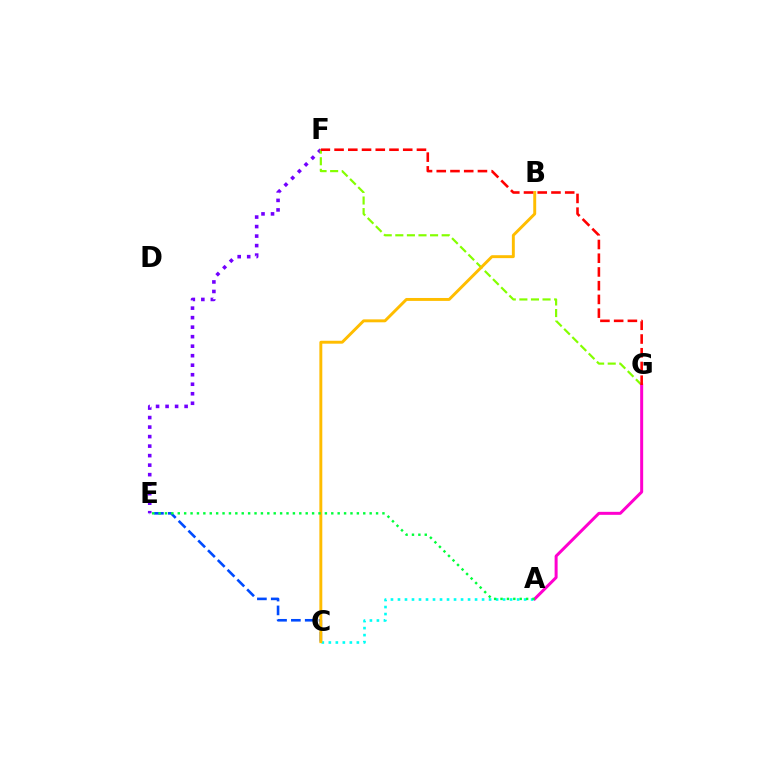{('C', 'E'): [{'color': '#004bff', 'line_style': 'dashed', 'thickness': 1.88}], ('E', 'F'): [{'color': '#7200ff', 'line_style': 'dotted', 'thickness': 2.58}], ('A', 'C'): [{'color': '#00fff6', 'line_style': 'dotted', 'thickness': 1.9}], ('F', 'G'): [{'color': '#84ff00', 'line_style': 'dashed', 'thickness': 1.57}, {'color': '#ff0000', 'line_style': 'dashed', 'thickness': 1.87}], ('A', 'G'): [{'color': '#ff00cf', 'line_style': 'solid', 'thickness': 2.16}], ('B', 'C'): [{'color': '#ffbd00', 'line_style': 'solid', 'thickness': 2.11}], ('A', 'E'): [{'color': '#00ff39', 'line_style': 'dotted', 'thickness': 1.74}]}